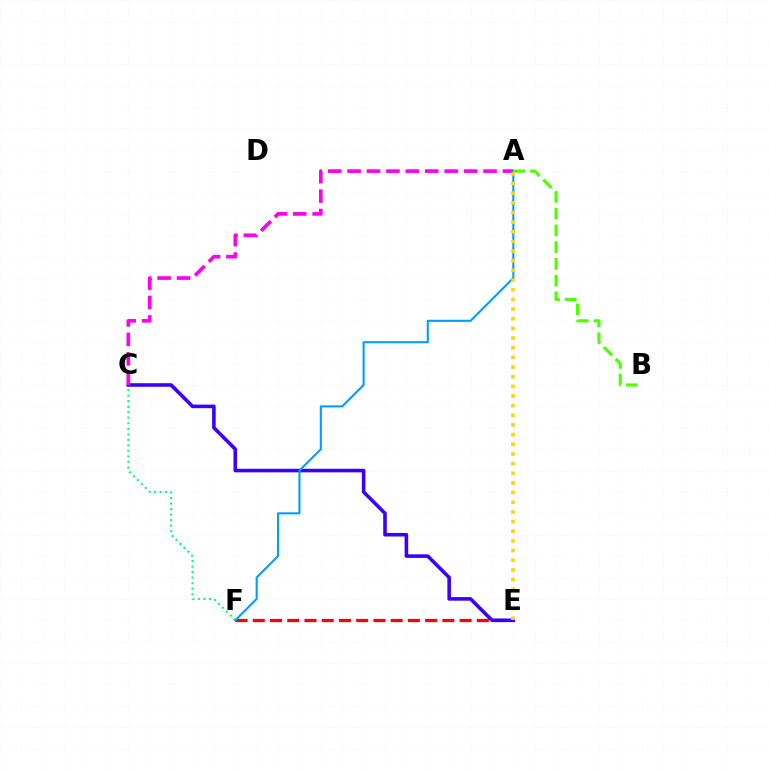{('E', 'F'): [{'color': '#ff0000', 'line_style': 'dashed', 'thickness': 2.34}], ('C', 'F'): [{'color': '#00ff86', 'line_style': 'dotted', 'thickness': 1.5}], ('C', 'E'): [{'color': '#3700ff', 'line_style': 'solid', 'thickness': 2.58}], ('A', 'C'): [{'color': '#ff00ed', 'line_style': 'dashed', 'thickness': 2.64}], ('A', 'F'): [{'color': '#009eff', 'line_style': 'solid', 'thickness': 1.51}], ('A', 'B'): [{'color': '#4fff00', 'line_style': 'dashed', 'thickness': 2.27}], ('A', 'E'): [{'color': '#ffd500', 'line_style': 'dotted', 'thickness': 2.62}]}